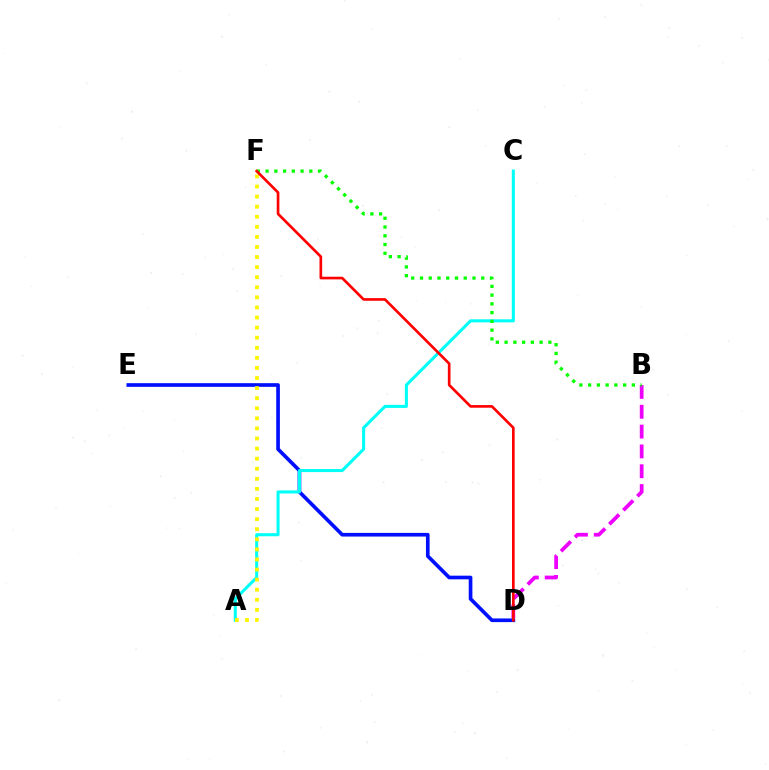{('D', 'E'): [{'color': '#0010ff', 'line_style': 'solid', 'thickness': 2.64}], ('A', 'C'): [{'color': '#00fff6', 'line_style': 'solid', 'thickness': 2.2}], ('B', 'D'): [{'color': '#ee00ff', 'line_style': 'dashed', 'thickness': 2.69}], ('A', 'F'): [{'color': '#fcf500', 'line_style': 'dotted', 'thickness': 2.74}], ('B', 'F'): [{'color': '#08ff00', 'line_style': 'dotted', 'thickness': 2.38}], ('D', 'F'): [{'color': '#ff0000', 'line_style': 'solid', 'thickness': 1.92}]}